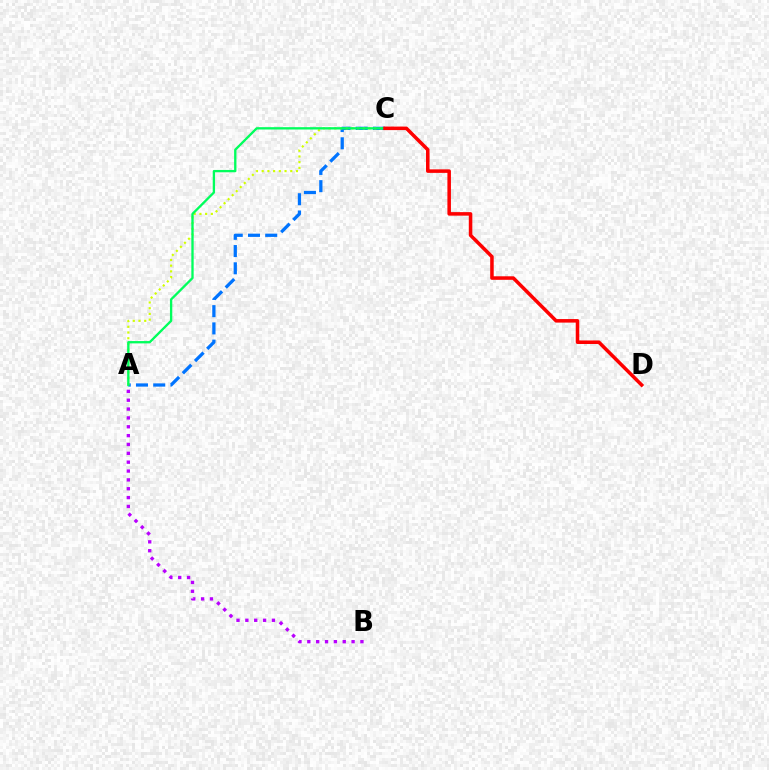{('A', 'C'): [{'color': '#0074ff', 'line_style': 'dashed', 'thickness': 2.34}, {'color': '#d1ff00', 'line_style': 'dotted', 'thickness': 1.55}, {'color': '#00ff5c', 'line_style': 'solid', 'thickness': 1.68}], ('A', 'B'): [{'color': '#b900ff', 'line_style': 'dotted', 'thickness': 2.41}], ('C', 'D'): [{'color': '#ff0000', 'line_style': 'solid', 'thickness': 2.54}]}